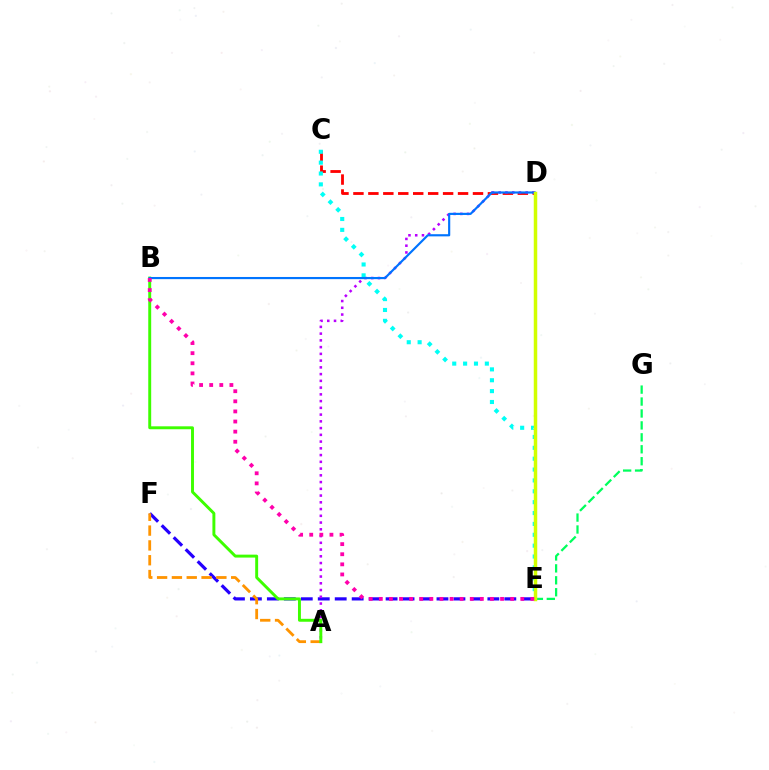{('E', 'F'): [{'color': '#2500ff', 'line_style': 'dashed', 'thickness': 2.3}], ('C', 'D'): [{'color': '#ff0000', 'line_style': 'dashed', 'thickness': 2.03}], ('A', 'D'): [{'color': '#b900ff', 'line_style': 'dotted', 'thickness': 1.83}], ('A', 'F'): [{'color': '#ff9400', 'line_style': 'dashed', 'thickness': 2.01}], ('A', 'B'): [{'color': '#3dff00', 'line_style': 'solid', 'thickness': 2.11}], ('E', 'G'): [{'color': '#00ff5c', 'line_style': 'dashed', 'thickness': 1.62}], ('C', 'E'): [{'color': '#00fff6', 'line_style': 'dotted', 'thickness': 2.95}], ('B', 'D'): [{'color': '#0074ff', 'line_style': 'solid', 'thickness': 1.56}], ('D', 'E'): [{'color': '#d1ff00', 'line_style': 'solid', 'thickness': 2.51}], ('B', 'E'): [{'color': '#ff00ac', 'line_style': 'dotted', 'thickness': 2.75}]}